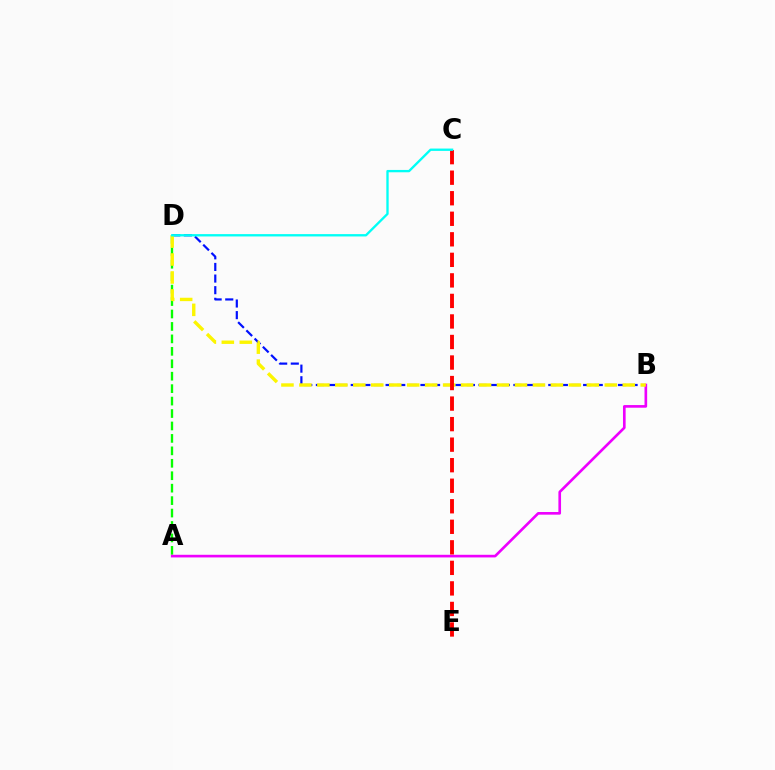{('A', 'D'): [{'color': '#08ff00', 'line_style': 'dashed', 'thickness': 1.69}], ('B', 'D'): [{'color': '#0010ff', 'line_style': 'dashed', 'thickness': 1.58}, {'color': '#fcf500', 'line_style': 'dashed', 'thickness': 2.44}], ('A', 'B'): [{'color': '#ee00ff', 'line_style': 'solid', 'thickness': 1.91}], ('C', 'E'): [{'color': '#ff0000', 'line_style': 'dashed', 'thickness': 2.79}], ('C', 'D'): [{'color': '#00fff6', 'line_style': 'solid', 'thickness': 1.68}]}